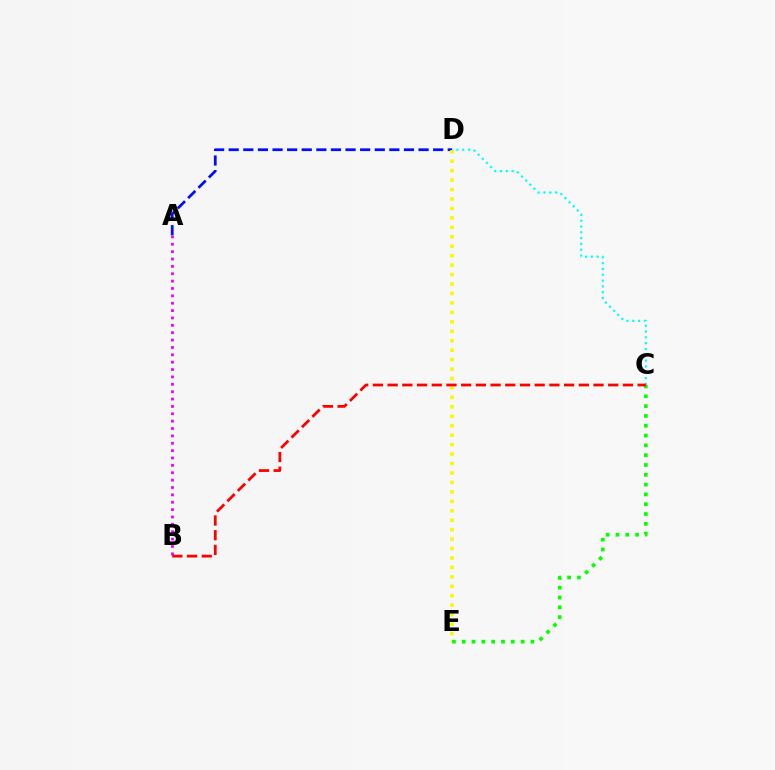{('A', 'D'): [{'color': '#0010ff', 'line_style': 'dashed', 'thickness': 1.98}], ('D', 'E'): [{'color': '#fcf500', 'line_style': 'dotted', 'thickness': 2.57}], ('A', 'B'): [{'color': '#ee00ff', 'line_style': 'dotted', 'thickness': 2.0}], ('C', 'D'): [{'color': '#00fff6', 'line_style': 'dotted', 'thickness': 1.58}], ('C', 'E'): [{'color': '#08ff00', 'line_style': 'dotted', 'thickness': 2.67}], ('B', 'C'): [{'color': '#ff0000', 'line_style': 'dashed', 'thickness': 2.0}]}